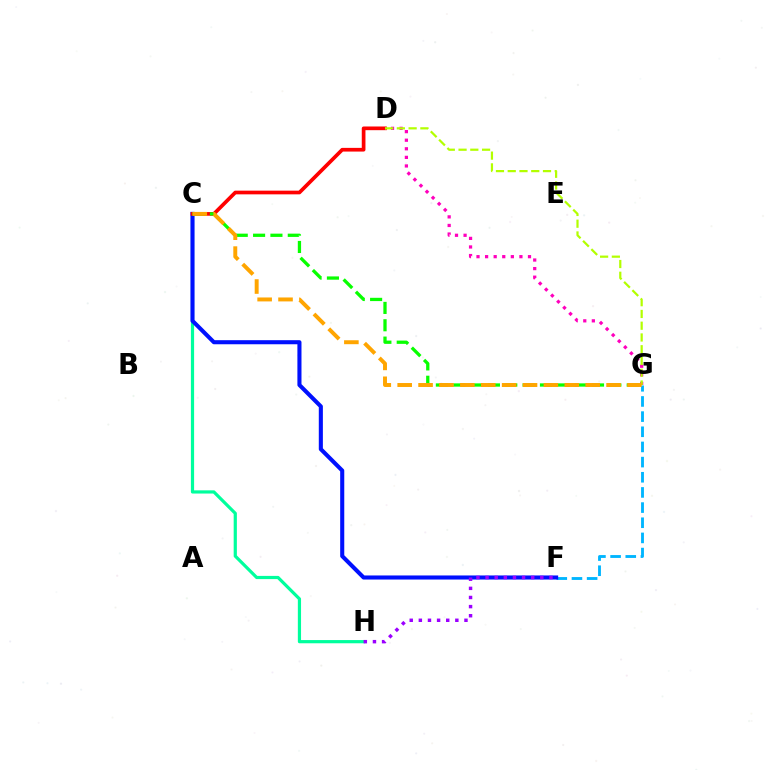{('C', 'H'): [{'color': '#00ff9d', 'line_style': 'solid', 'thickness': 2.31}], ('F', 'G'): [{'color': '#00b5ff', 'line_style': 'dashed', 'thickness': 2.06}], ('C', 'F'): [{'color': '#0010ff', 'line_style': 'solid', 'thickness': 2.94}], ('C', 'D'): [{'color': '#ff0000', 'line_style': 'solid', 'thickness': 2.66}], ('D', 'G'): [{'color': '#ff00bd', 'line_style': 'dotted', 'thickness': 2.33}, {'color': '#b3ff00', 'line_style': 'dashed', 'thickness': 1.6}], ('F', 'H'): [{'color': '#9b00ff', 'line_style': 'dotted', 'thickness': 2.48}], ('C', 'G'): [{'color': '#08ff00', 'line_style': 'dashed', 'thickness': 2.36}, {'color': '#ffa500', 'line_style': 'dashed', 'thickness': 2.84}]}